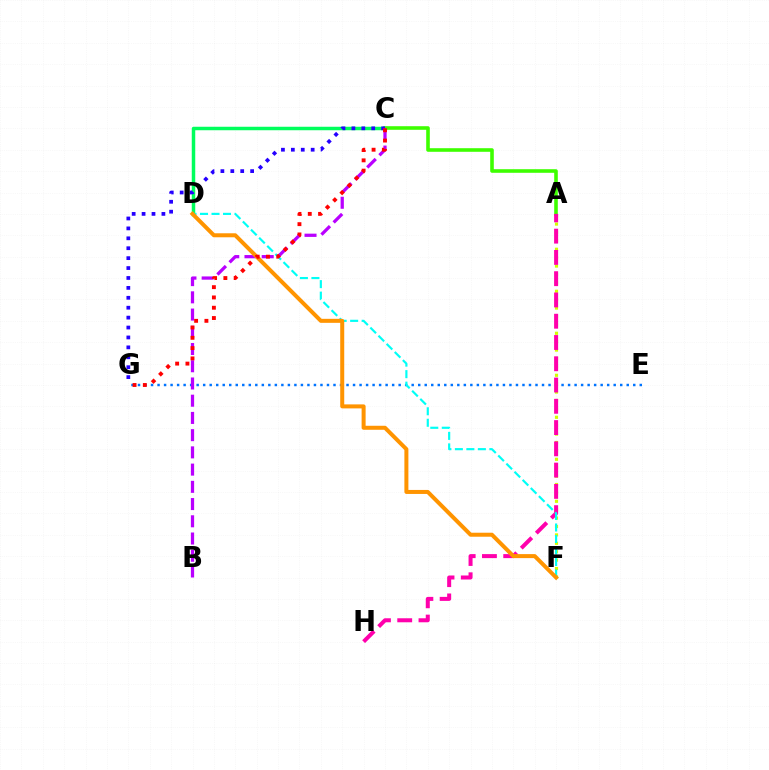{('C', 'D'): [{'color': '#00ff5c', 'line_style': 'solid', 'thickness': 2.51}], ('A', 'F'): [{'color': '#d1ff00', 'line_style': 'dotted', 'thickness': 2.28}], ('A', 'C'): [{'color': '#3dff00', 'line_style': 'solid', 'thickness': 2.59}], ('E', 'G'): [{'color': '#0074ff', 'line_style': 'dotted', 'thickness': 1.77}], ('A', 'H'): [{'color': '#ff00ac', 'line_style': 'dashed', 'thickness': 2.89}], ('C', 'G'): [{'color': '#2500ff', 'line_style': 'dotted', 'thickness': 2.69}, {'color': '#ff0000', 'line_style': 'dotted', 'thickness': 2.8}], ('B', 'C'): [{'color': '#b900ff', 'line_style': 'dashed', 'thickness': 2.34}], ('D', 'F'): [{'color': '#00fff6', 'line_style': 'dashed', 'thickness': 1.56}, {'color': '#ff9400', 'line_style': 'solid', 'thickness': 2.89}]}